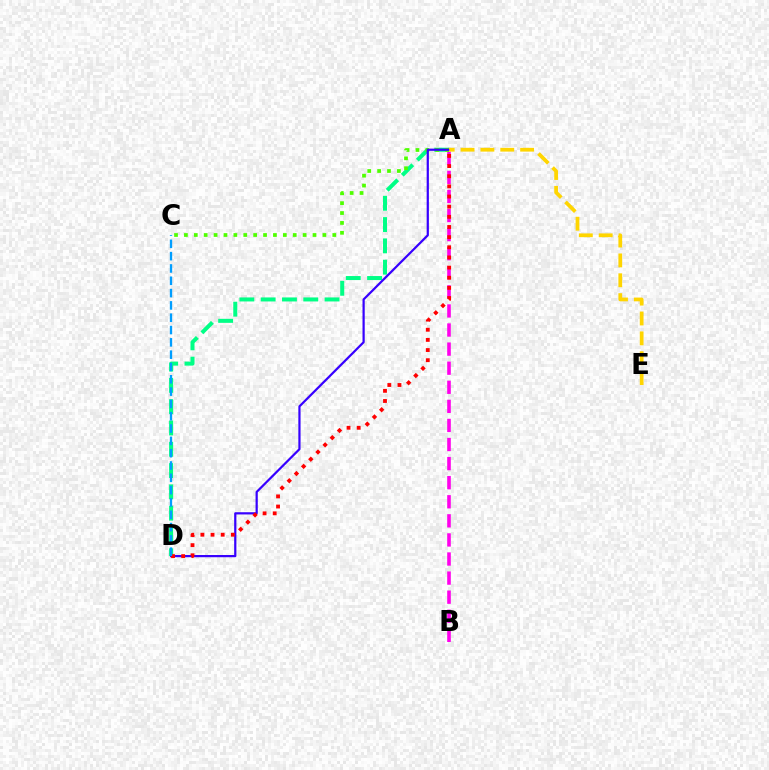{('A', 'D'): [{'color': '#00ff86', 'line_style': 'dashed', 'thickness': 2.89}, {'color': '#3700ff', 'line_style': 'solid', 'thickness': 1.6}, {'color': '#ff0000', 'line_style': 'dotted', 'thickness': 2.76}], ('A', 'B'): [{'color': '#ff00ed', 'line_style': 'dashed', 'thickness': 2.59}], ('A', 'C'): [{'color': '#4fff00', 'line_style': 'dotted', 'thickness': 2.69}], ('A', 'E'): [{'color': '#ffd500', 'line_style': 'dashed', 'thickness': 2.7}], ('C', 'D'): [{'color': '#009eff', 'line_style': 'dashed', 'thickness': 1.67}]}